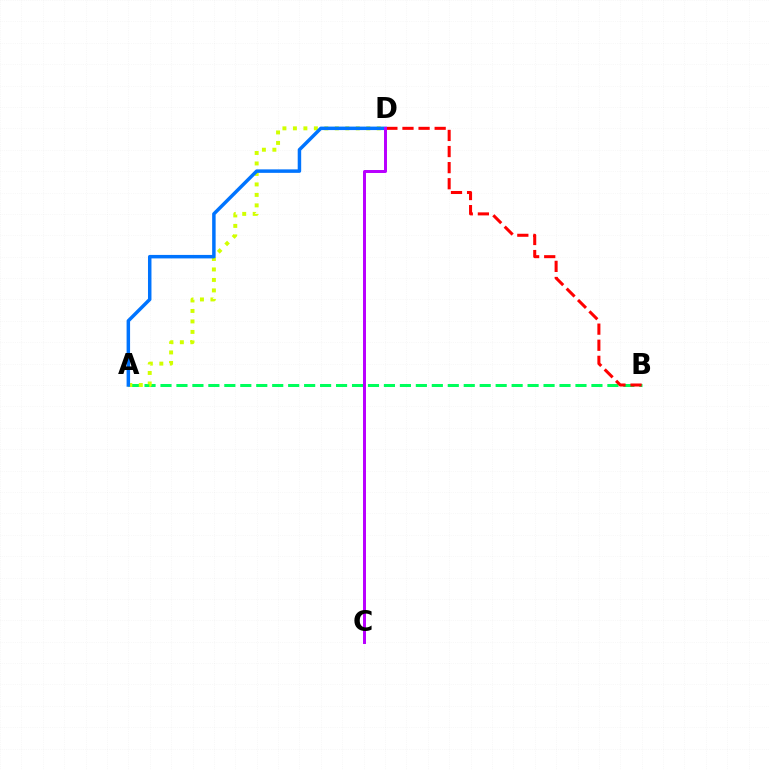{('A', 'B'): [{'color': '#00ff5c', 'line_style': 'dashed', 'thickness': 2.17}], ('A', 'D'): [{'color': '#d1ff00', 'line_style': 'dotted', 'thickness': 2.85}, {'color': '#0074ff', 'line_style': 'solid', 'thickness': 2.51}], ('B', 'D'): [{'color': '#ff0000', 'line_style': 'dashed', 'thickness': 2.19}], ('C', 'D'): [{'color': '#b900ff', 'line_style': 'solid', 'thickness': 2.14}]}